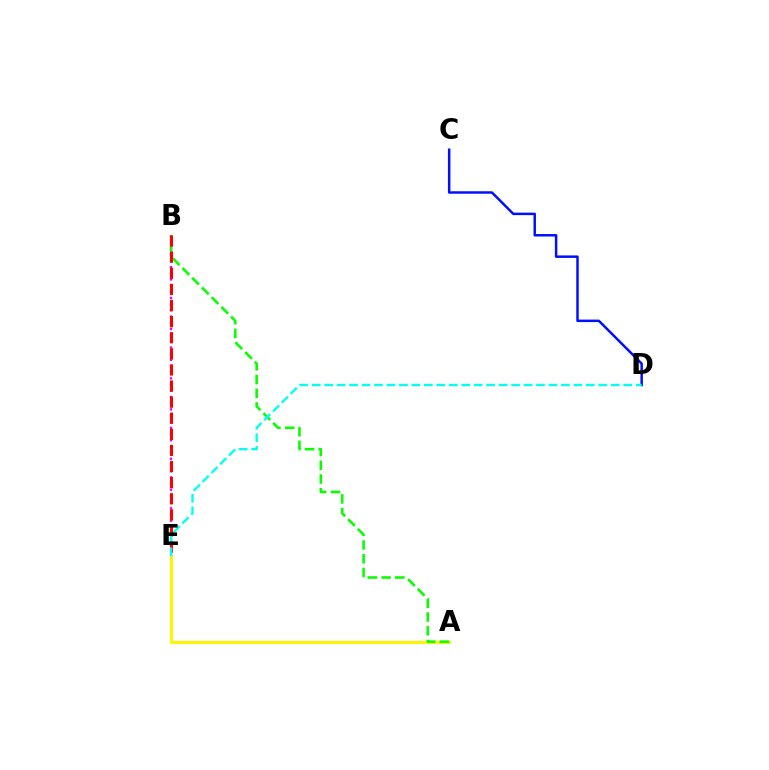{('B', 'E'): [{'color': '#ee00ff', 'line_style': 'dotted', 'thickness': 1.68}, {'color': '#ff0000', 'line_style': 'dashed', 'thickness': 2.19}], ('A', 'E'): [{'color': '#fcf500', 'line_style': 'solid', 'thickness': 2.19}], ('A', 'B'): [{'color': '#08ff00', 'line_style': 'dashed', 'thickness': 1.87}], ('C', 'D'): [{'color': '#0010ff', 'line_style': 'solid', 'thickness': 1.79}], ('D', 'E'): [{'color': '#00fff6', 'line_style': 'dashed', 'thickness': 1.69}]}